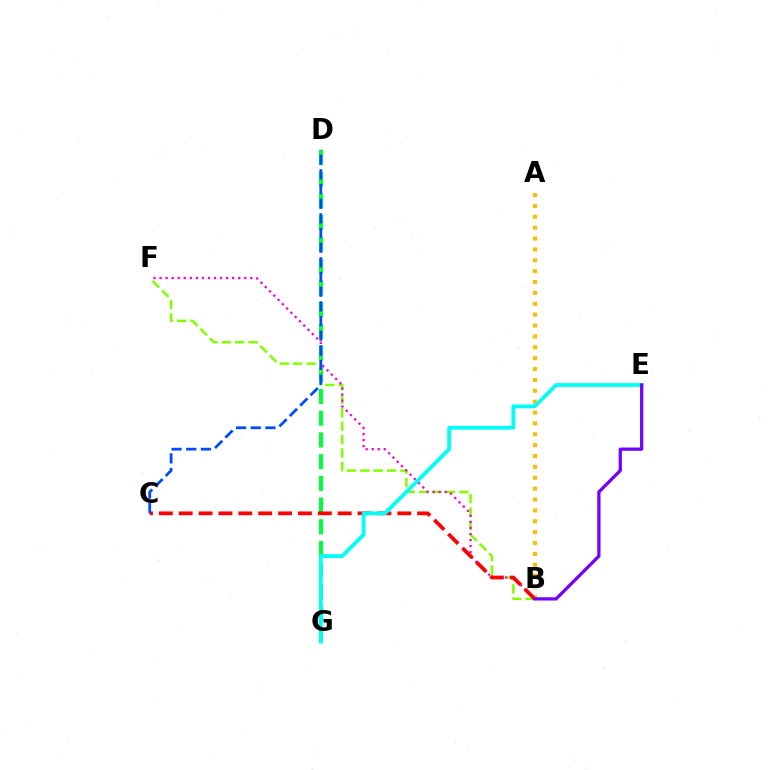{('D', 'G'): [{'color': '#00ff39', 'line_style': 'dashed', 'thickness': 2.95}], ('B', 'F'): [{'color': '#84ff00', 'line_style': 'dashed', 'thickness': 1.82}, {'color': '#ff00cf', 'line_style': 'dotted', 'thickness': 1.64}], ('A', 'B'): [{'color': '#ffbd00', 'line_style': 'dotted', 'thickness': 2.95}], ('B', 'C'): [{'color': '#ff0000', 'line_style': 'dashed', 'thickness': 2.7}], ('C', 'D'): [{'color': '#004bff', 'line_style': 'dashed', 'thickness': 1.99}], ('E', 'G'): [{'color': '#00fff6', 'line_style': 'solid', 'thickness': 2.74}], ('B', 'E'): [{'color': '#7200ff', 'line_style': 'solid', 'thickness': 2.34}]}